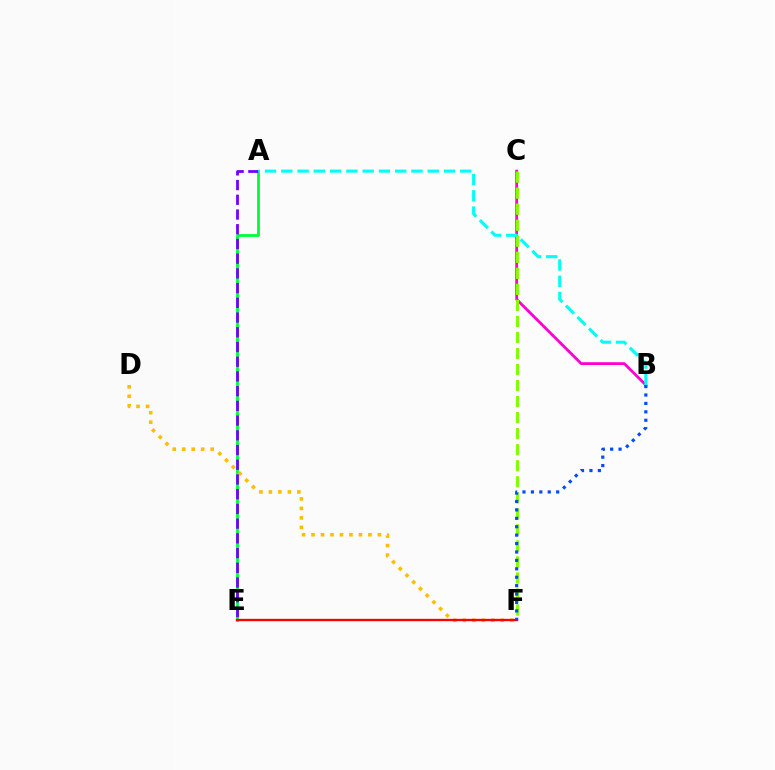{('A', 'E'): [{'color': '#00ff39', 'line_style': 'solid', 'thickness': 2.03}, {'color': '#7200ff', 'line_style': 'dashed', 'thickness': 2.0}], ('B', 'C'): [{'color': '#ff00cf', 'line_style': 'solid', 'thickness': 2.0}], ('D', 'F'): [{'color': '#ffbd00', 'line_style': 'dotted', 'thickness': 2.58}], ('E', 'F'): [{'color': '#ff0000', 'line_style': 'solid', 'thickness': 1.67}], ('C', 'F'): [{'color': '#84ff00', 'line_style': 'dashed', 'thickness': 2.18}], ('B', 'F'): [{'color': '#004bff', 'line_style': 'dotted', 'thickness': 2.29}], ('A', 'B'): [{'color': '#00fff6', 'line_style': 'dashed', 'thickness': 2.21}]}